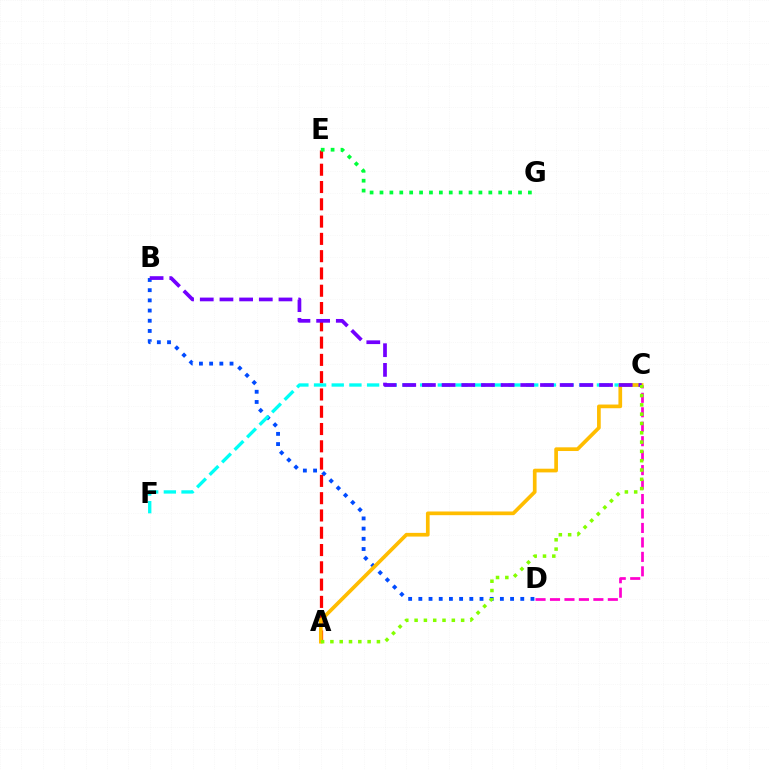{('B', 'D'): [{'color': '#004bff', 'line_style': 'dotted', 'thickness': 2.77}], ('C', 'D'): [{'color': '#ff00cf', 'line_style': 'dashed', 'thickness': 1.96}], ('A', 'E'): [{'color': '#ff0000', 'line_style': 'dashed', 'thickness': 2.35}], ('C', 'F'): [{'color': '#00fff6', 'line_style': 'dashed', 'thickness': 2.4}], ('A', 'C'): [{'color': '#ffbd00', 'line_style': 'solid', 'thickness': 2.66}, {'color': '#84ff00', 'line_style': 'dotted', 'thickness': 2.53}], ('E', 'G'): [{'color': '#00ff39', 'line_style': 'dotted', 'thickness': 2.69}], ('B', 'C'): [{'color': '#7200ff', 'line_style': 'dashed', 'thickness': 2.67}]}